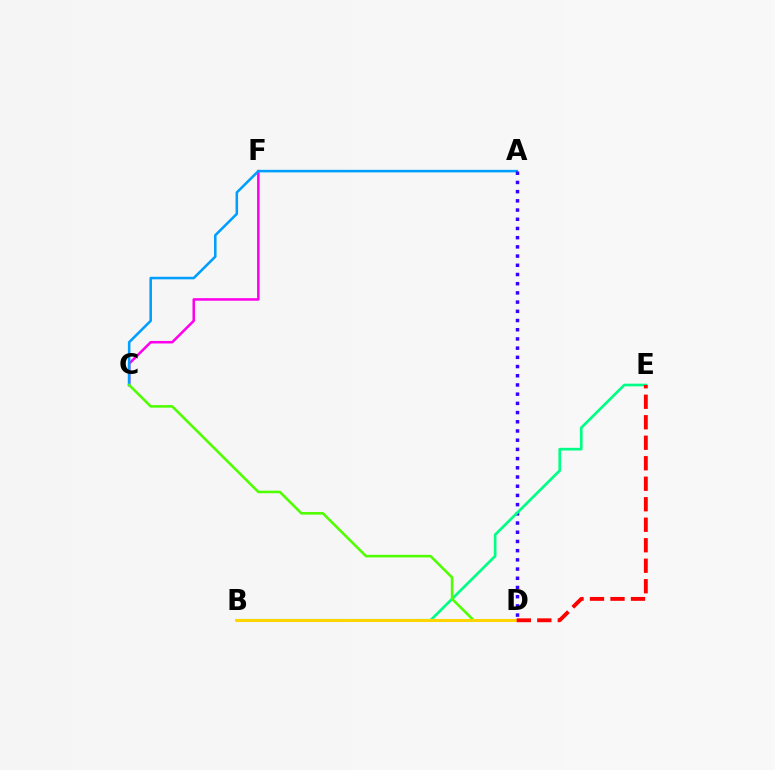{('C', 'F'): [{'color': '#ff00ed', 'line_style': 'solid', 'thickness': 1.82}], ('A', 'C'): [{'color': '#009eff', 'line_style': 'solid', 'thickness': 1.84}], ('A', 'D'): [{'color': '#3700ff', 'line_style': 'dotted', 'thickness': 2.5}], ('B', 'E'): [{'color': '#00ff86', 'line_style': 'solid', 'thickness': 1.93}], ('C', 'D'): [{'color': '#4fff00', 'line_style': 'solid', 'thickness': 1.85}], ('B', 'D'): [{'color': '#ffd500', 'line_style': 'solid', 'thickness': 2.17}], ('D', 'E'): [{'color': '#ff0000', 'line_style': 'dashed', 'thickness': 2.78}]}